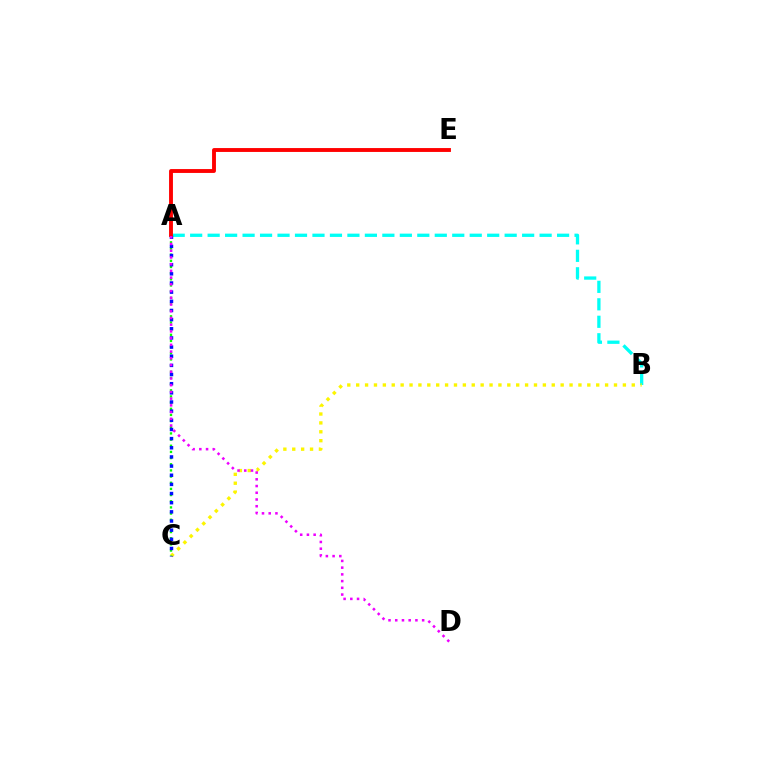{('A', 'B'): [{'color': '#00fff6', 'line_style': 'dashed', 'thickness': 2.37}], ('B', 'C'): [{'color': '#fcf500', 'line_style': 'dotted', 'thickness': 2.42}], ('A', 'C'): [{'color': '#08ff00', 'line_style': 'dotted', 'thickness': 1.67}, {'color': '#0010ff', 'line_style': 'dotted', 'thickness': 2.49}], ('A', 'E'): [{'color': '#ff0000', 'line_style': 'solid', 'thickness': 2.79}], ('A', 'D'): [{'color': '#ee00ff', 'line_style': 'dotted', 'thickness': 1.83}]}